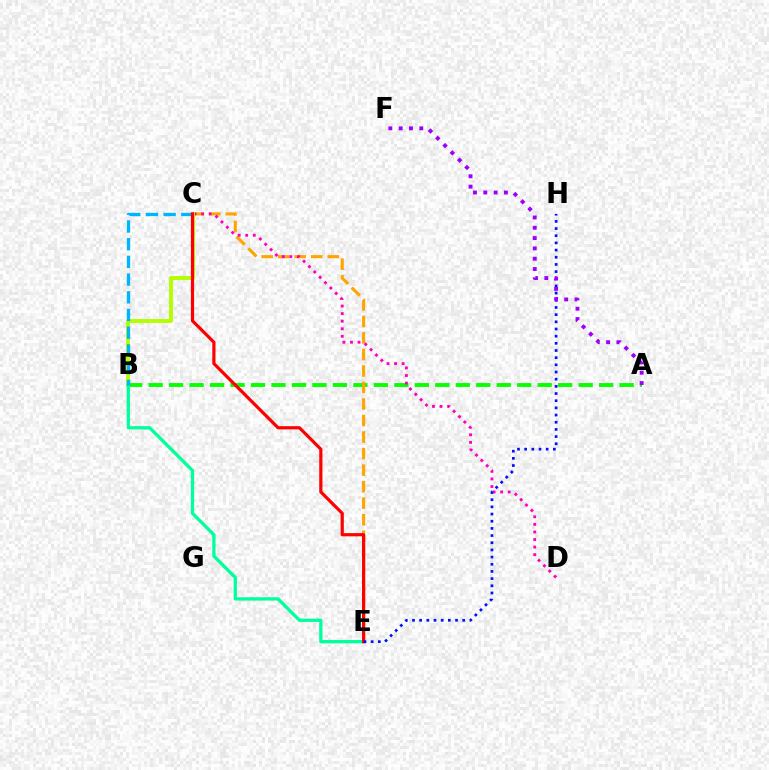{('A', 'B'): [{'color': '#08ff00', 'line_style': 'dashed', 'thickness': 2.78}], ('C', 'E'): [{'color': '#ffa500', 'line_style': 'dashed', 'thickness': 2.24}, {'color': '#ff0000', 'line_style': 'solid', 'thickness': 2.31}], ('C', 'D'): [{'color': '#ff00bd', 'line_style': 'dotted', 'thickness': 2.06}], ('B', 'C'): [{'color': '#b3ff00', 'line_style': 'solid', 'thickness': 2.81}, {'color': '#00b5ff', 'line_style': 'dashed', 'thickness': 2.4}], ('B', 'E'): [{'color': '#00ff9d', 'line_style': 'solid', 'thickness': 2.36}], ('E', 'H'): [{'color': '#0010ff', 'line_style': 'dotted', 'thickness': 1.95}], ('A', 'F'): [{'color': '#9b00ff', 'line_style': 'dotted', 'thickness': 2.8}]}